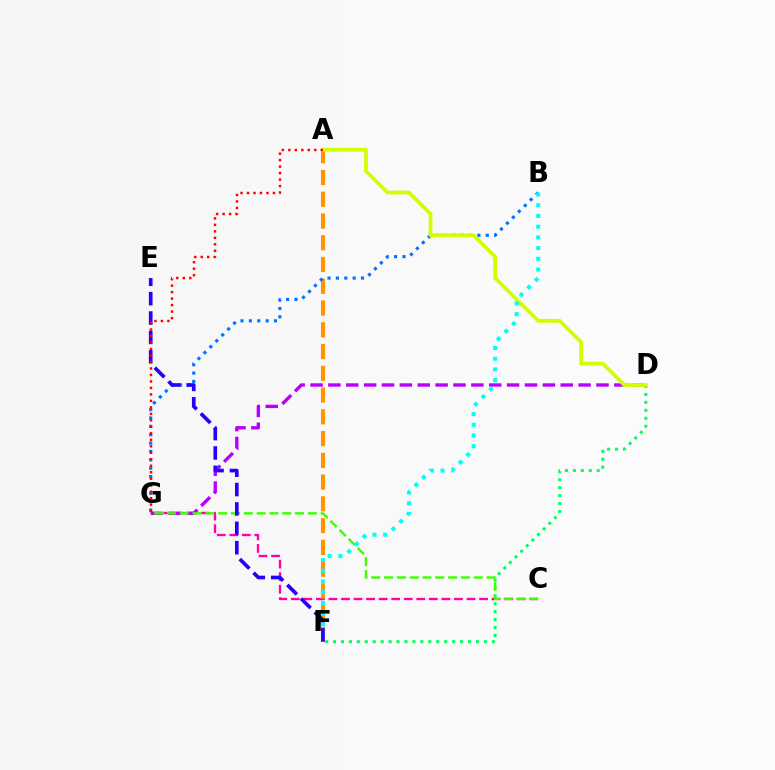{('C', 'G'): [{'color': '#ff00ac', 'line_style': 'dashed', 'thickness': 1.7}, {'color': '#3dff00', 'line_style': 'dashed', 'thickness': 1.74}], ('A', 'F'): [{'color': '#ff9400', 'line_style': 'dashed', 'thickness': 2.96}], ('B', 'G'): [{'color': '#0074ff', 'line_style': 'dotted', 'thickness': 2.28}], ('D', 'G'): [{'color': '#b900ff', 'line_style': 'dashed', 'thickness': 2.43}], ('D', 'F'): [{'color': '#00ff5c', 'line_style': 'dotted', 'thickness': 2.16}], ('A', 'D'): [{'color': '#d1ff00', 'line_style': 'solid', 'thickness': 2.72}], ('B', 'F'): [{'color': '#00fff6', 'line_style': 'dotted', 'thickness': 2.91}], ('E', 'F'): [{'color': '#2500ff', 'line_style': 'dashed', 'thickness': 2.63}], ('A', 'G'): [{'color': '#ff0000', 'line_style': 'dotted', 'thickness': 1.76}]}